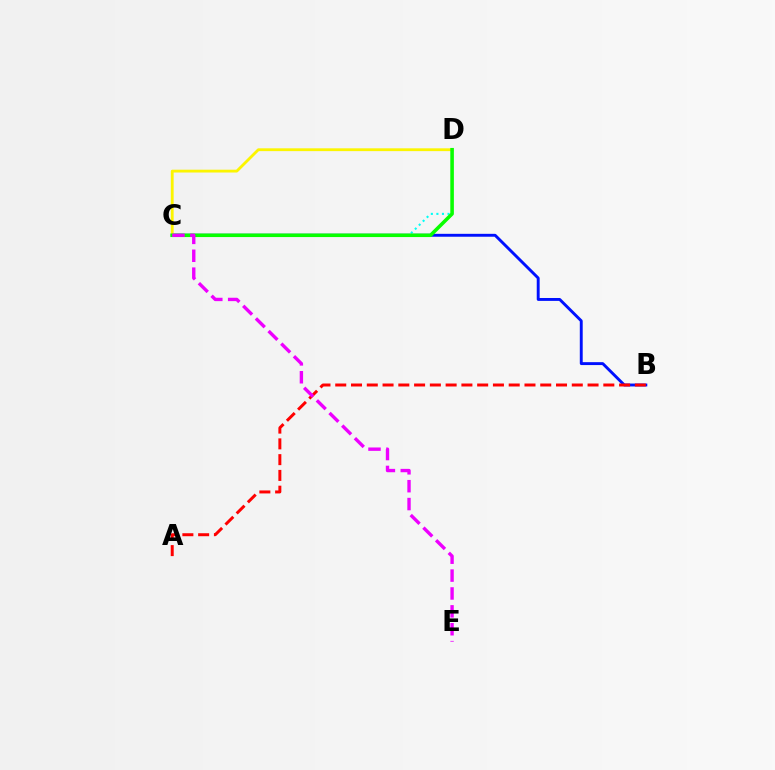{('B', 'C'): [{'color': '#0010ff', 'line_style': 'solid', 'thickness': 2.09}], ('C', 'D'): [{'color': '#00fff6', 'line_style': 'dotted', 'thickness': 1.51}, {'color': '#fcf500', 'line_style': 'solid', 'thickness': 2.03}, {'color': '#08ff00', 'line_style': 'solid', 'thickness': 2.57}], ('A', 'B'): [{'color': '#ff0000', 'line_style': 'dashed', 'thickness': 2.14}], ('C', 'E'): [{'color': '#ee00ff', 'line_style': 'dashed', 'thickness': 2.43}]}